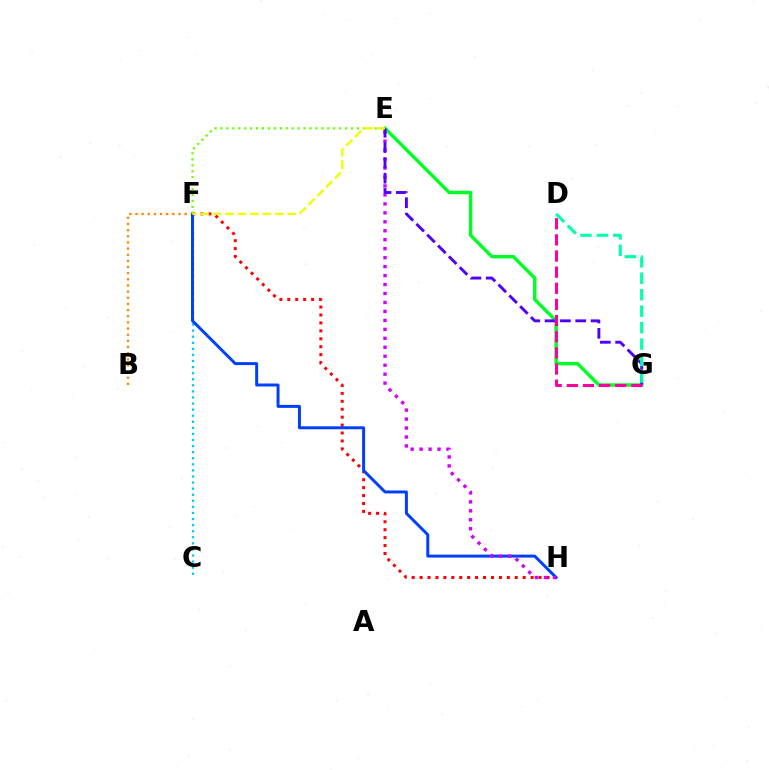{('E', 'G'): [{'color': '#00ff27', 'line_style': 'solid', 'thickness': 2.46}, {'color': '#4f00ff', 'line_style': 'dashed', 'thickness': 2.08}], ('C', 'F'): [{'color': '#00c7ff', 'line_style': 'dotted', 'thickness': 1.65}], ('F', 'H'): [{'color': '#ff0000', 'line_style': 'dotted', 'thickness': 2.15}, {'color': '#003fff', 'line_style': 'solid', 'thickness': 2.14}], ('B', 'F'): [{'color': '#ff8800', 'line_style': 'dotted', 'thickness': 1.67}], ('E', 'F'): [{'color': '#66ff00', 'line_style': 'dotted', 'thickness': 1.61}, {'color': '#eeff00', 'line_style': 'dashed', 'thickness': 1.69}], ('E', 'H'): [{'color': '#d600ff', 'line_style': 'dotted', 'thickness': 2.44}], ('D', 'G'): [{'color': '#ff00a0', 'line_style': 'dashed', 'thickness': 2.19}, {'color': '#00ffaf', 'line_style': 'dashed', 'thickness': 2.24}]}